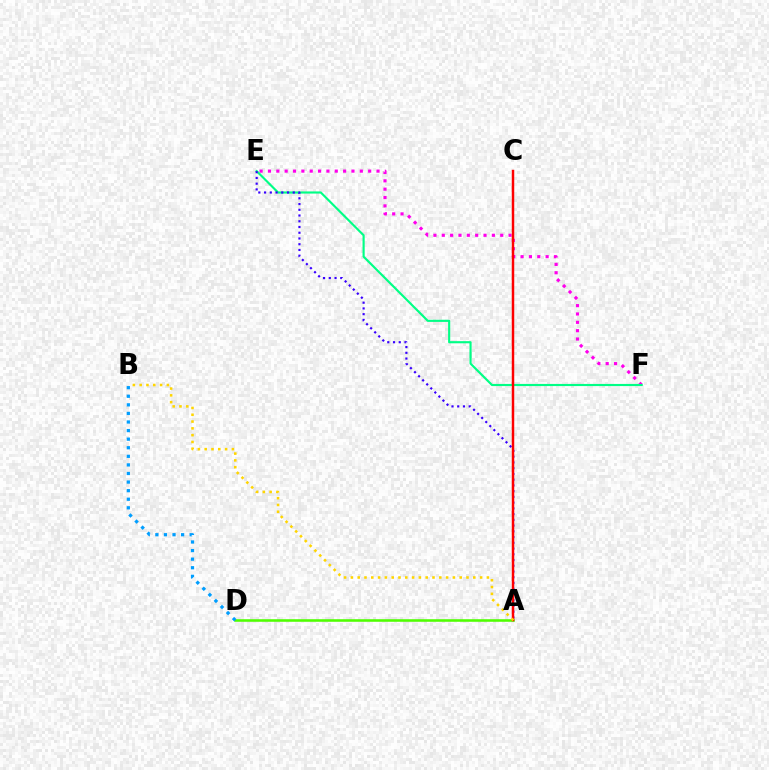{('E', 'F'): [{'color': '#ff00ed', 'line_style': 'dotted', 'thickness': 2.27}, {'color': '#00ff86', 'line_style': 'solid', 'thickness': 1.55}], ('A', 'D'): [{'color': '#4fff00', 'line_style': 'solid', 'thickness': 1.85}], ('A', 'E'): [{'color': '#3700ff', 'line_style': 'dotted', 'thickness': 1.56}], ('B', 'D'): [{'color': '#009eff', 'line_style': 'dotted', 'thickness': 2.33}], ('A', 'C'): [{'color': '#ff0000', 'line_style': 'solid', 'thickness': 1.78}], ('A', 'B'): [{'color': '#ffd500', 'line_style': 'dotted', 'thickness': 1.85}]}